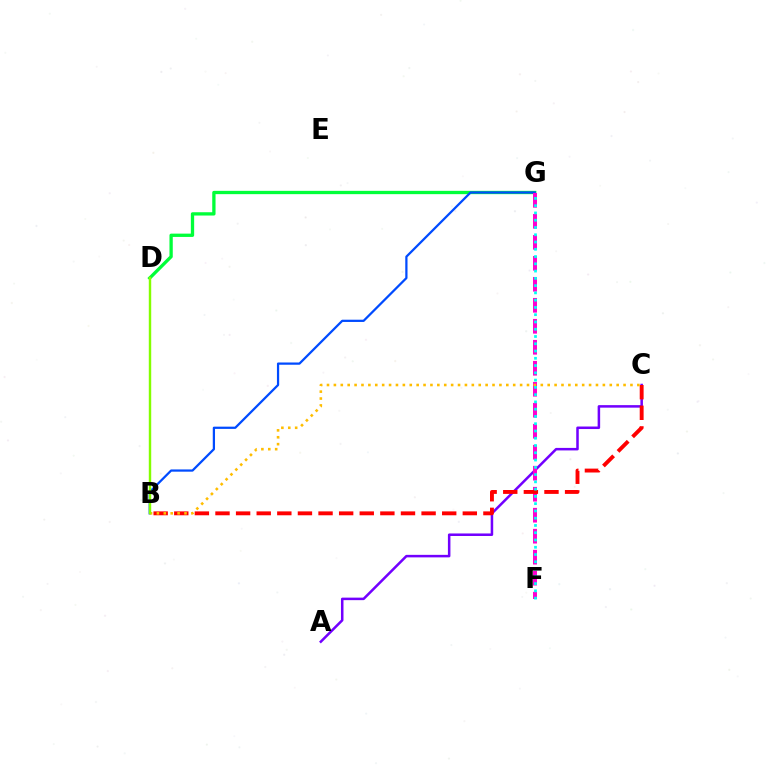{('D', 'G'): [{'color': '#00ff39', 'line_style': 'solid', 'thickness': 2.38}], ('A', 'C'): [{'color': '#7200ff', 'line_style': 'solid', 'thickness': 1.82}], ('B', 'G'): [{'color': '#004bff', 'line_style': 'solid', 'thickness': 1.62}], ('F', 'G'): [{'color': '#ff00cf', 'line_style': 'dashed', 'thickness': 2.85}, {'color': '#00fff6', 'line_style': 'dotted', 'thickness': 1.97}], ('B', 'C'): [{'color': '#ff0000', 'line_style': 'dashed', 'thickness': 2.8}, {'color': '#ffbd00', 'line_style': 'dotted', 'thickness': 1.87}], ('B', 'D'): [{'color': '#84ff00', 'line_style': 'solid', 'thickness': 1.75}]}